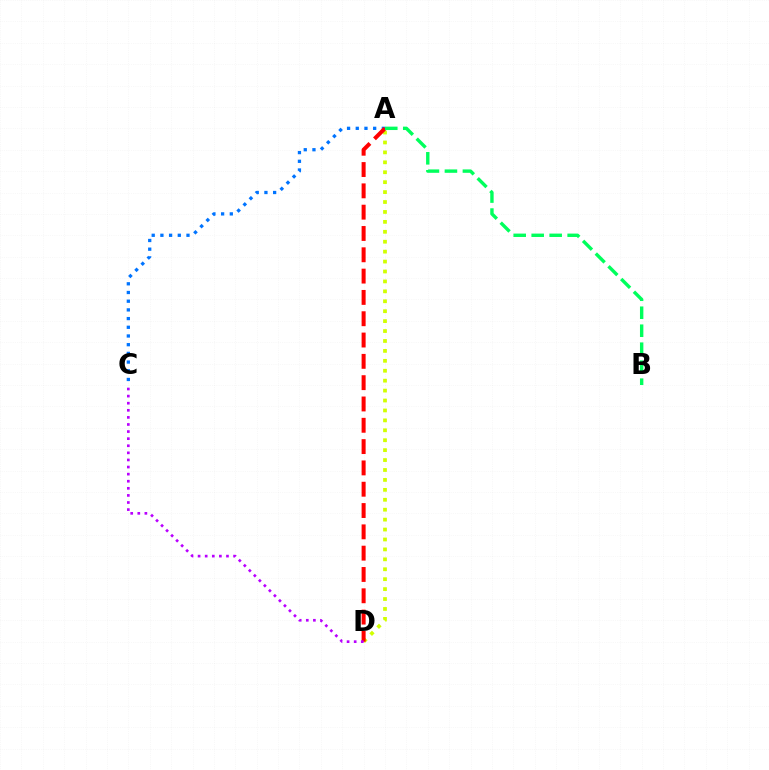{('A', 'C'): [{'color': '#0074ff', 'line_style': 'dotted', 'thickness': 2.36}], ('A', 'D'): [{'color': '#d1ff00', 'line_style': 'dotted', 'thickness': 2.7}, {'color': '#ff0000', 'line_style': 'dashed', 'thickness': 2.9}], ('C', 'D'): [{'color': '#b900ff', 'line_style': 'dotted', 'thickness': 1.93}], ('A', 'B'): [{'color': '#00ff5c', 'line_style': 'dashed', 'thickness': 2.44}]}